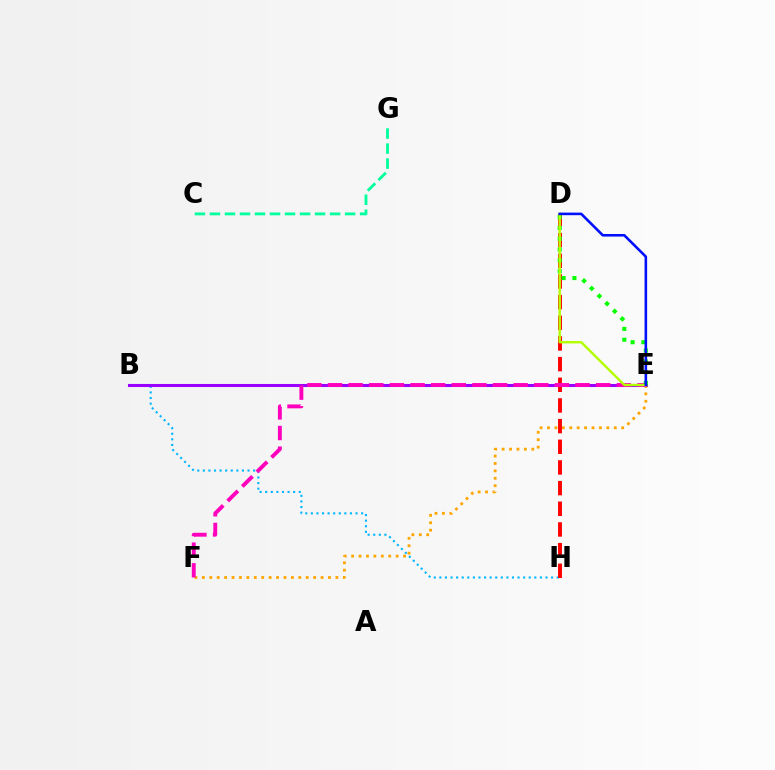{('B', 'H'): [{'color': '#00b5ff', 'line_style': 'dotted', 'thickness': 1.52}], ('B', 'E'): [{'color': '#9b00ff', 'line_style': 'solid', 'thickness': 2.2}], ('E', 'F'): [{'color': '#ffa500', 'line_style': 'dotted', 'thickness': 2.02}, {'color': '#ff00bd', 'line_style': 'dashed', 'thickness': 2.8}], ('C', 'G'): [{'color': '#00ff9d', 'line_style': 'dashed', 'thickness': 2.04}], ('D', 'H'): [{'color': '#ff0000', 'line_style': 'dashed', 'thickness': 2.81}], ('D', 'E'): [{'color': '#08ff00', 'line_style': 'dotted', 'thickness': 2.93}, {'color': '#b3ff00', 'line_style': 'solid', 'thickness': 1.73}, {'color': '#0010ff', 'line_style': 'solid', 'thickness': 1.87}]}